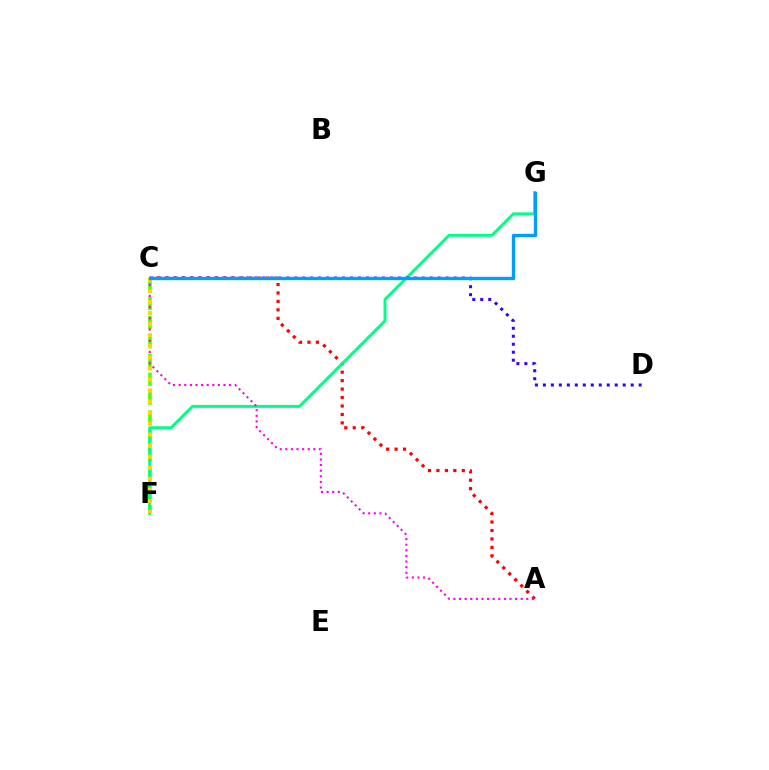{('A', 'C'): [{'color': '#ff0000', 'line_style': 'dotted', 'thickness': 2.3}, {'color': '#ff00ed', 'line_style': 'dotted', 'thickness': 1.52}], ('C', 'F'): [{'color': '#4fff00', 'line_style': 'dashed', 'thickness': 2.57}, {'color': '#ffd500', 'line_style': 'dotted', 'thickness': 3.0}], ('F', 'G'): [{'color': '#00ff86', 'line_style': 'solid', 'thickness': 2.13}], ('C', 'D'): [{'color': '#3700ff', 'line_style': 'dotted', 'thickness': 2.17}], ('C', 'G'): [{'color': '#009eff', 'line_style': 'solid', 'thickness': 2.41}]}